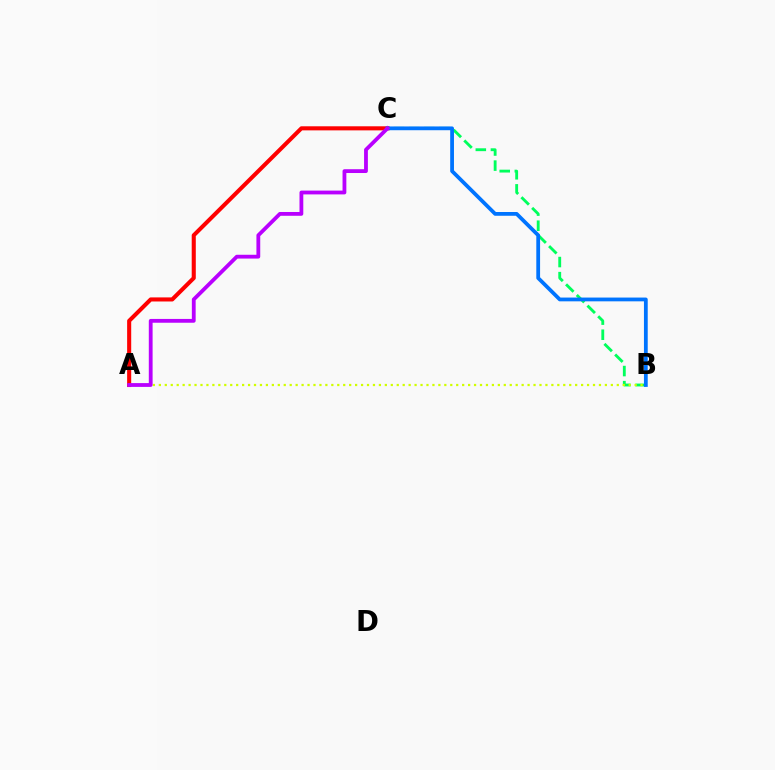{('A', 'C'): [{'color': '#ff0000', 'line_style': 'solid', 'thickness': 2.94}, {'color': '#b900ff', 'line_style': 'solid', 'thickness': 2.74}], ('B', 'C'): [{'color': '#00ff5c', 'line_style': 'dashed', 'thickness': 2.05}, {'color': '#0074ff', 'line_style': 'solid', 'thickness': 2.72}], ('A', 'B'): [{'color': '#d1ff00', 'line_style': 'dotted', 'thickness': 1.62}]}